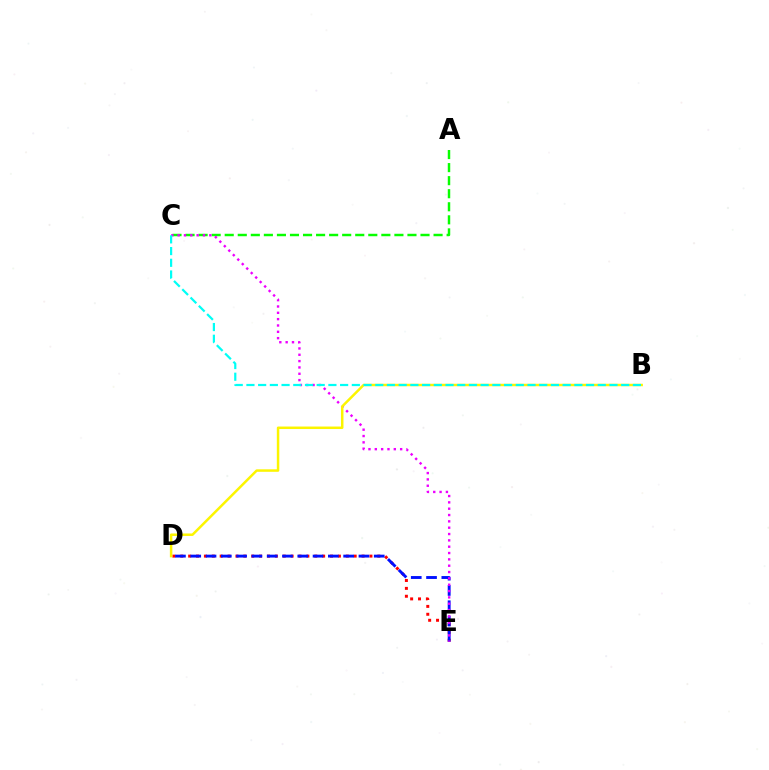{('D', 'E'): [{'color': '#ff0000', 'line_style': 'dotted', 'thickness': 2.14}, {'color': '#0010ff', 'line_style': 'dashed', 'thickness': 2.08}], ('A', 'C'): [{'color': '#08ff00', 'line_style': 'dashed', 'thickness': 1.77}], ('C', 'E'): [{'color': '#ee00ff', 'line_style': 'dotted', 'thickness': 1.72}], ('B', 'D'): [{'color': '#fcf500', 'line_style': 'solid', 'thickness': 1.79}], ('B', 'C'): [{'color': '#00fff6', 'line_style': 'dashed', 'thickness': 1.59}]}